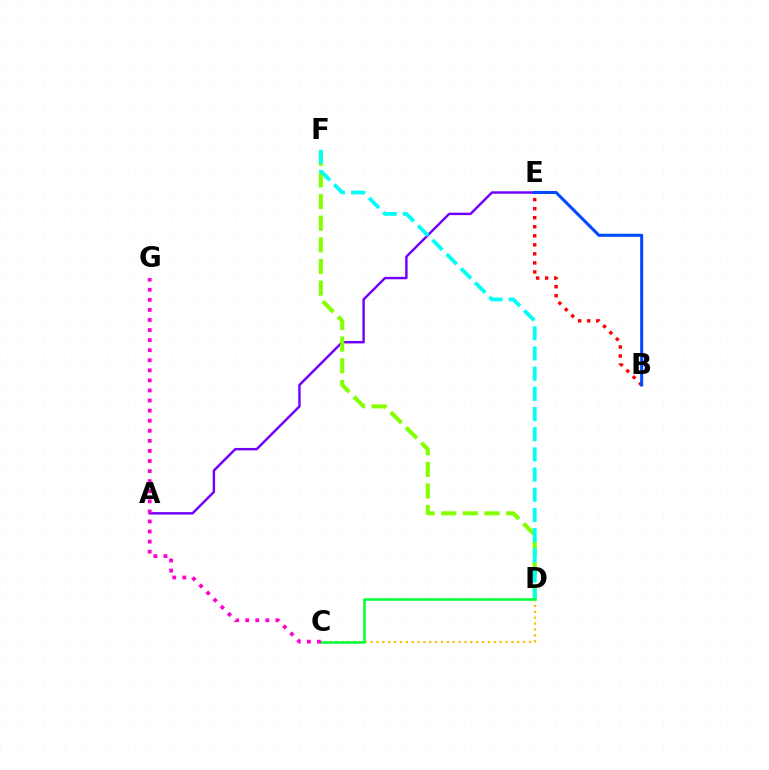{('C', 'D'): [{'color': '#ffbd00', 'line_style': 'dotted', 'thickness': 1.59}, {'color': '#00ff39', 'line_style': 'solid', 'thickness': 1.81}], ('A', 'E'): [{'color': '#7200ff', 'line_style': 'solid', 'thickness': 1.76}], ('D', 'F'): [{'color': '#84ff00', 'line_style': 'dashed', 'thickness': 2.94}, {'color': '#00fff6', 'line_style': 'dashed', 'thickness': 2.74}], ('C', 'G'): [{'color': '#ff00cf', 'line_style': 'dotted', 'thickness': 2.74}], ('B', 'E'): [{'color': '#ff0000', 'line_style': 'dotted', 'thickness': 2.46}, {'color': '#004bff', 'line_style': 'solid', 'thickness': 2.19}]}